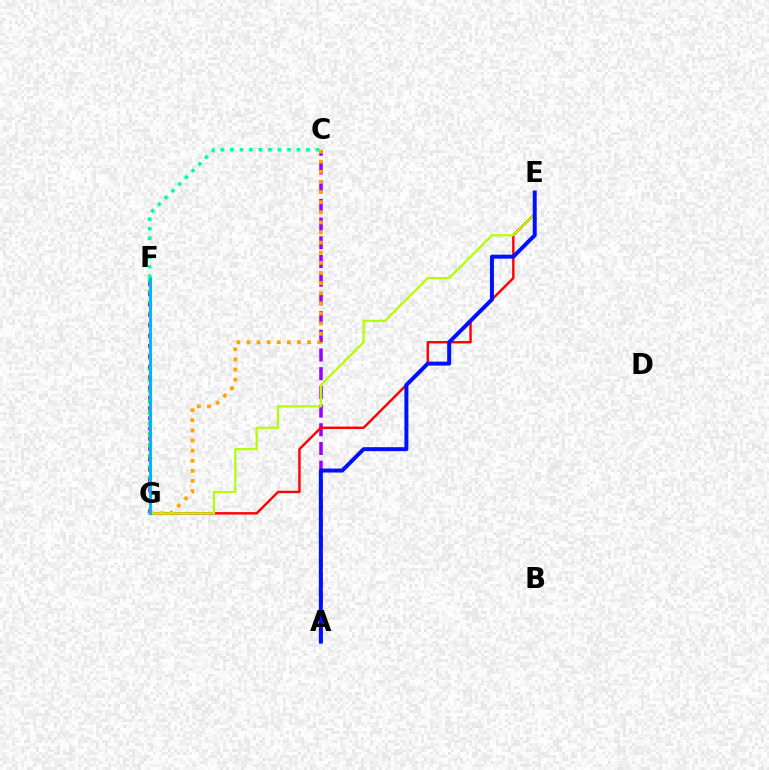{('A', 'C'): [{'color': '#9b00ff', 'line_style': 'dashed', 'thickness': 2.54}], ('F', 'G'): [{'color': '#08ff00', 'line_style': 'dotted', 'thickness': 2.98}, {'color': '#ff00bd', 'line_style': 'dotted', 'thickness': 2.8}, {'color': '#00b5ff', 'line_style': 'solid', 'thickness': 2.14}], ('E', 'G'): [{'color': '#ff0000', 'line_style': 'solid', 'thickness': 1.74}, {'color': '#b3ff00', 'line_style': 'solid', 'thickness': 1.58}], ('C', 'G'): [{'color': '#ffa500', 'line_style': 'dotted', 'thickness': 2.75}], ('A', 'E'): [{'color': '#0010ff', 'line_style': 'solid', 'thickness': 2.86}], ('C', 'F'): [{'color': '#00ff9d', 'line_style': 'dotted', 'thickness': 2.58}]}